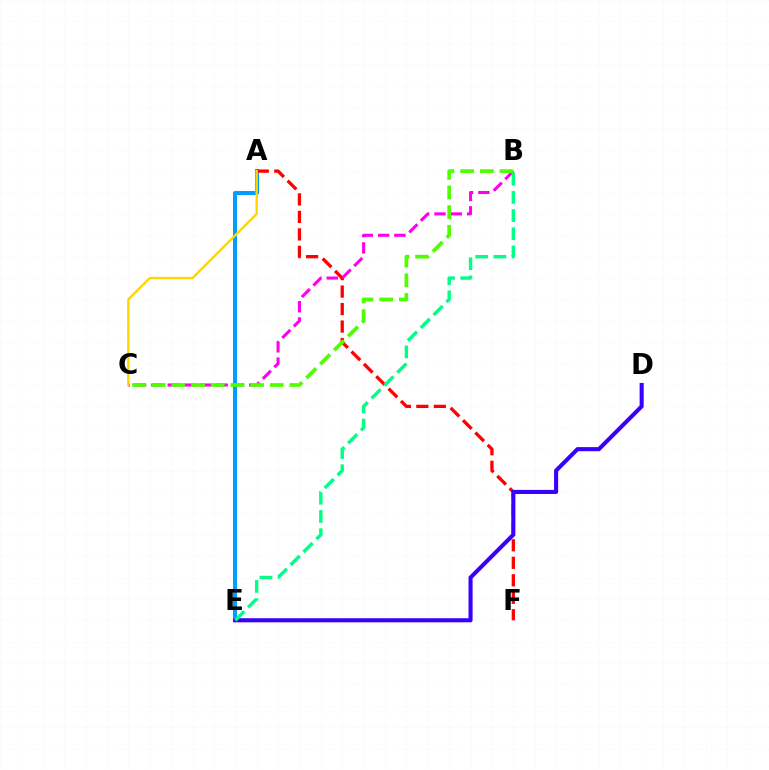{('A', 'E'): [{'color': '#009eff', 'line_style': 'solid', 'thickness': 2.9}], ('A', 'F'): [{'color': '#ff0000', 'line_style': 'dashed', 'thickness': 2.38}], ('B', 'C'): [{'color': '#ff00ed', 'line_style': 'dashed', 'thickness': 2.22}, {'color': '#4fff00', 'line_style': 'dashed', 'thickness': 2.67}], ('A', 'C'): [{'color': '#ffd500', 'line_style': 'solid', 'thickness': 1.7}], ('D', 'E'): [{'color': '#3700ff', 'line_style': 'solid', 'thickness': 2.94}], ('B', 'E'): [{'color': '#00ff86', 'line_style': 'dashed', 'thickness': 2.47}]}